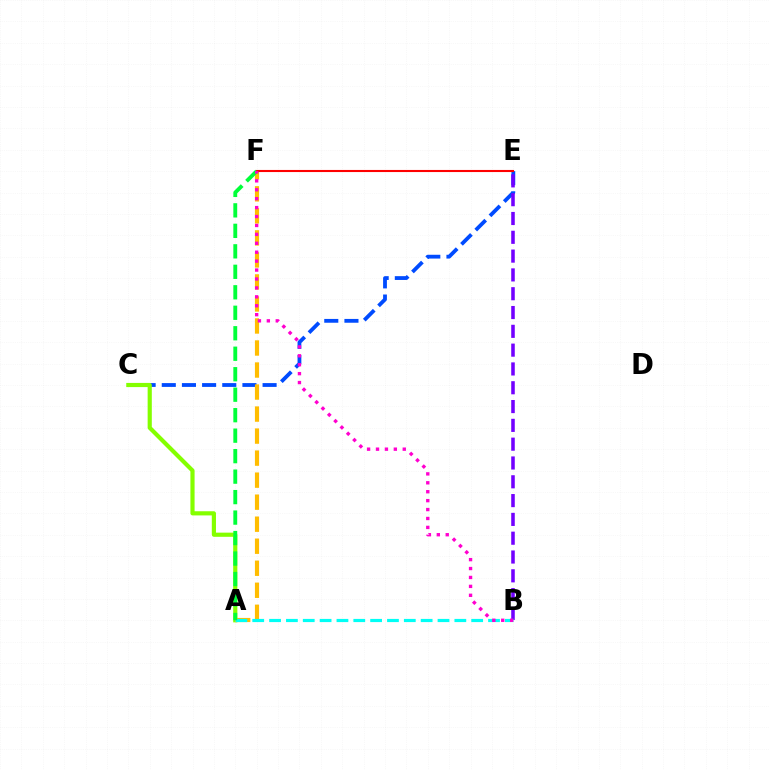{('C', 'E'): [{'color': '#004bff', 'line_style': 'dashed', 'thickness': 2.74}], ('B', 'E'): [{'color': '#7200ff', 'line_style': 'dashed', 'thickness': 2.55}], ('A', 'C'): [{'color': '#84ff00', 'line_style': 'solid', 'thickness': 3.0}], ('A', 'F'): [{'color': '#ffbd00', 'line_style': 'dashed', 'thickness': 2.99}, {'color': '#00ff39', 'line_style': 'dashed', 'thickness': 2.78}], ('E', 'F'): [{'color': '#ff0000', 'line_style': 'solid', 'thickness': 1.51}], ('A', 'B'): [{'color': '#00fff6', 'line_style': 'dashed', 'thickness': 2.29}], ('B', 'F'): [{'color': '#ff00cf', 'line_style': 'dotted', 'thickness': 2.42}]}